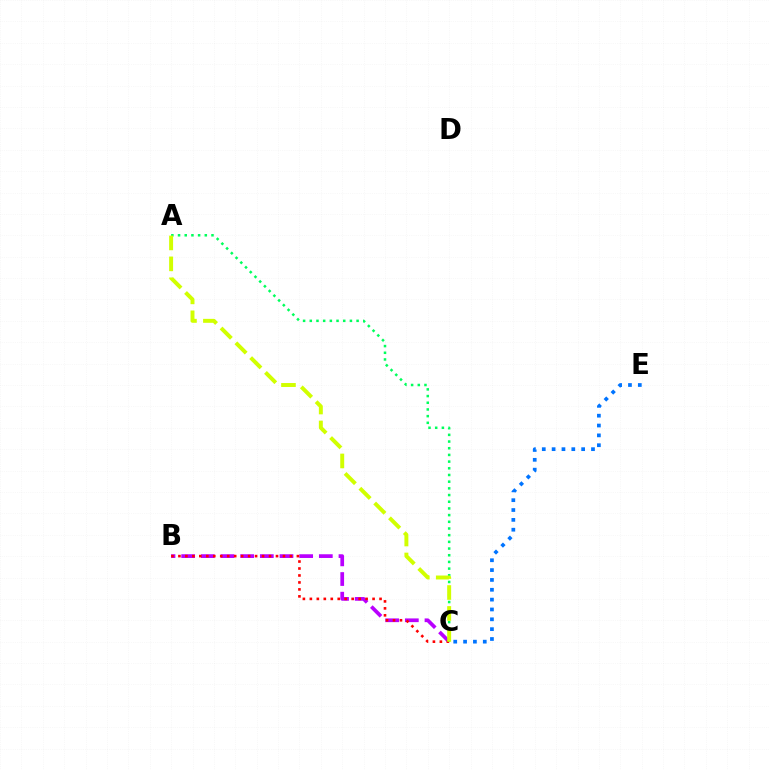{('C', 'E'): [{'color': '#0074ff', 'line_style': 'dotted', 'thickness': 2.67}], ('B', 'C'): [{'color': '#b900ff', 'line_style': 'dashed', 'thickness': 2.67}, {'color': '#ff0000', 'line_style': 'dotted', 'thickness': 1.89}], ('A', 'C'): [{'color': '#00ff5c', 'line_style': 'dotted', 'thickness': 1.82}, {'color': '#d1ff00', 'line_style': 'dashed', 'thickness': 2.84}]}